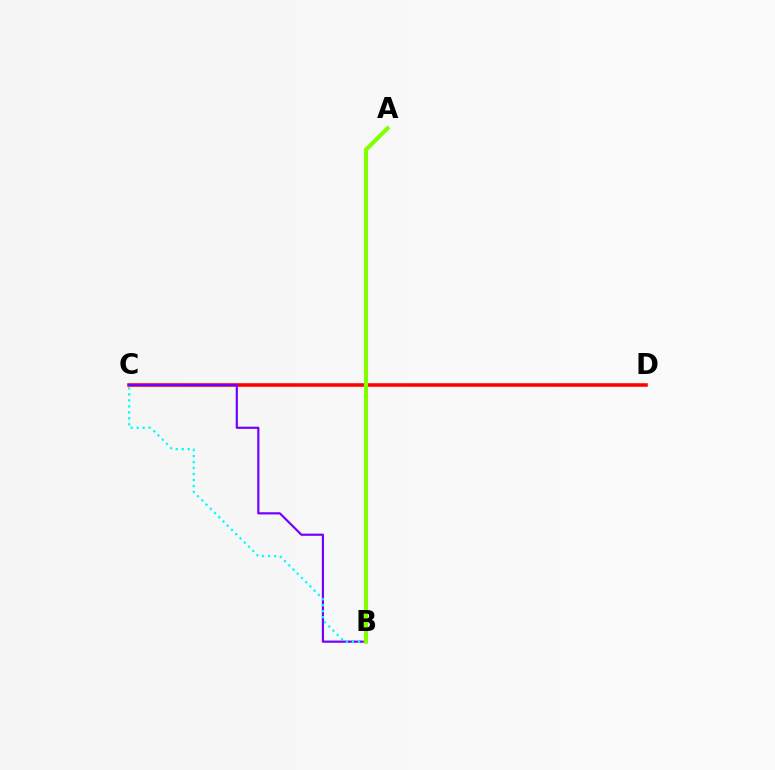{('C', 'D'): [{'color': '#ff0000', 'line_style': 'solid', 'thickness': 2.57}], ('B', 'C'): [{'color': '#7200ff', 'line_style': 'solid', 'thickness': 1.57}, {'color': '#00fff6', 'line_style': 'dotted', 'thickness': 1.63}], ('A', 'B'): [{'color': '#84ff00', 'line_style': 'solid', 'thickness': 2.97}]}